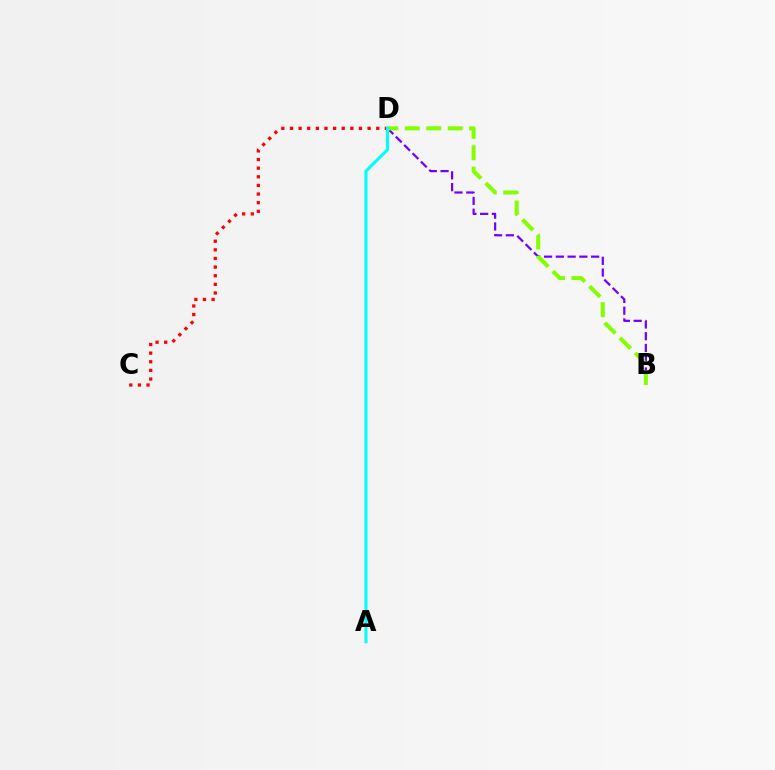{('B', 'D'): [{'color': '#7200ff', 'line_style': 'dashed', 'thickness': 1.6}, {'color': '#84ff00', 'line_style': 'dashed', 'thickness': 2.91}], ('C', 'D'): [{'color': '#ff0000', 'line_style': 'dotted', 'thickness': 2.34}], ('A', 'D'): [{'color': '#00fff6', 'line_style': 'solid', 'thickness': 2.21}]}